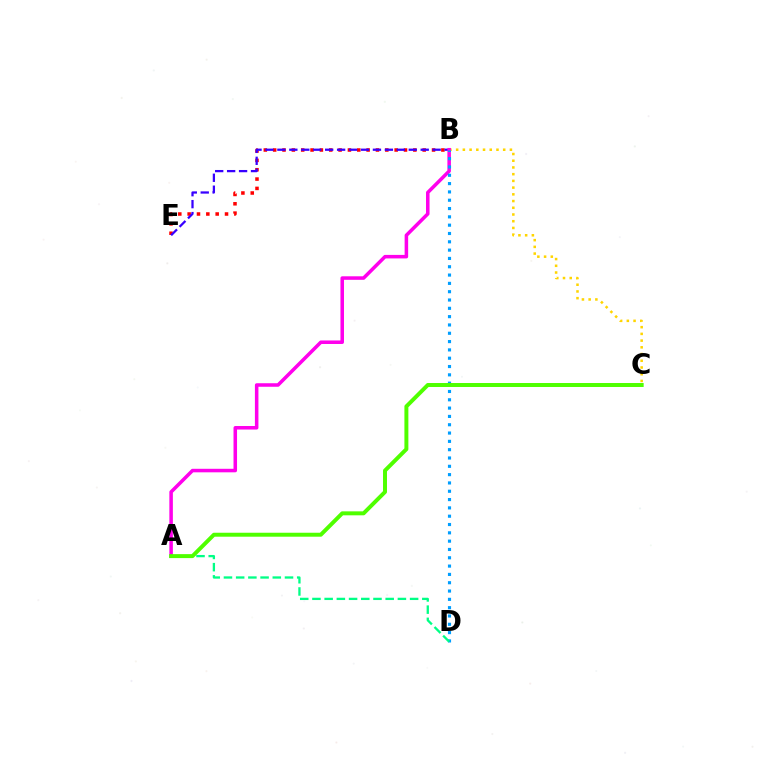{('B', 'E'): [{'color': '#ff0000', 'line_style': 'dotted', 'thickness': 2.54}, {'color': '#3700ff', 'line_style': 'dashed', 'thickness': 1.62}], ('B', 'C'): [{'color': '#ffd500', 'line_style': 'dotted', 'thickness': 1.83}], ('A', 'B'): [{'color': '#ff00ed', 'line_style': 'solid', 'thickness': 2.54}], ('B', 'D'): [{'color': '#009eff', 'line_style': 'dotted', 'thickness': 2.26}], ('A', 'D'): [{'color': '#00ff86', 'line_style': 'dashed', 'thickness': 1.66}], ('A', 'C'): [{'color': '#4fff00', 'line_style': 'solid', 'thickness': 2.86}]}